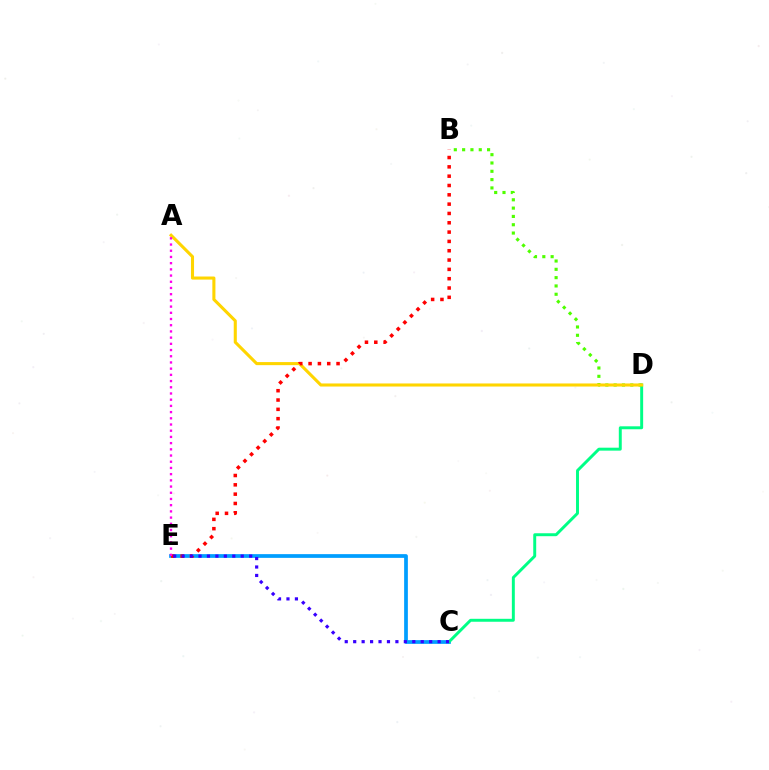{('C', 'E'): [{'color': '#009eff', 'line_style': 'solid', 'thickness': 2.68}, {'color': '#3700ff', 'line_style': 'dotted', 'thickness': 2.29}], ('C', 'D'): [{'color': '#00ff86', 'line_style': 'solid', 'thickness': 2.12}], ('B', 'D'): [{'color': '#4fff00', 'line_style': 'dotted', 'thickness': 2.26}], ('A', 'D'): [{'color': '#ffd500', 'line_style': 'solid', 'thickness': 2.21}], ('B', 'E'): [{'color': '#ff0000', 'line_style': 'dotted', 'thickness': 2.53}], ('A', 'E'): [{'color': '#ff00ed', 'line_style': 'dotted', 'thickness': 1.69}]}